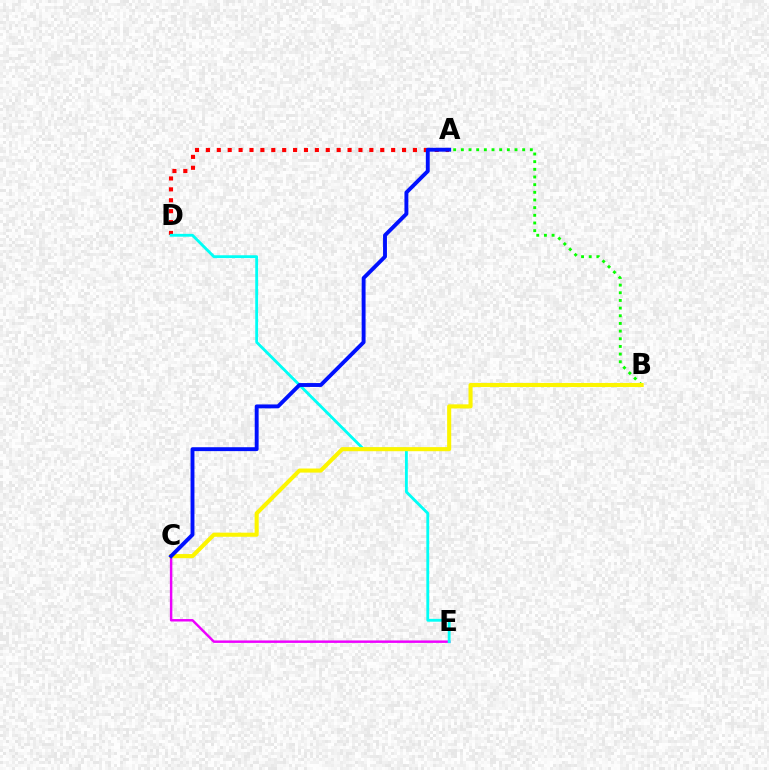{('A', 'D'): [{'color': '#ff0000', 'line_style': 'dotted', 'thickness': 2.96}], ('A', 'B'): [{'color': '#08ff00', 'line_style': 'dotted', 'thickness': 2.08}], ('C', 'E'): [{'color': '#ee00ff', 'line_style': 'solid', 'thickness': 1.77}], ('D', 'E'): [{'color': '#00fff6', 'line_style': 'solid', 'thickness': 2.04}], ('B', 'C'): [{'color': '#fcf500', 'line_style': 'solid', 'thickness': 2.94}], ('A', 'C'): [{'color': '#0010ff', 'line_style': 'solid', 'thickness': 2.8}]}